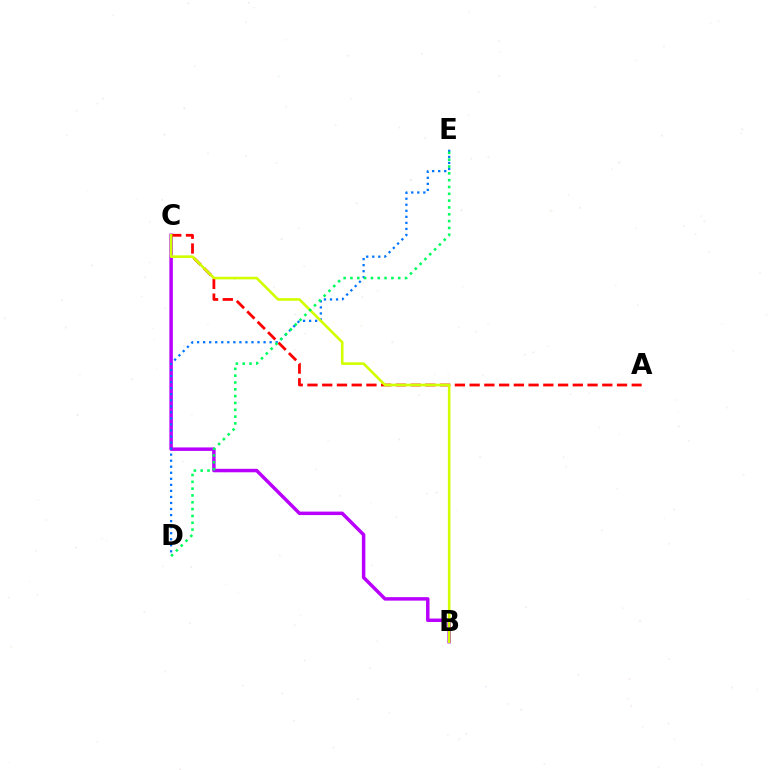{('B', 'C'): [{'color': '#b900ff', 'line_style': 'solid', 'thickness': 2.5}, {'color': '#d1ff00', 'line_style': 'solid', 'thickness': 1.88}], ('D', 'E'): [{'color': '#0074ff', 'line_style': 'dotted', 'thickness': 1.64}, {'color': '#00ff5c', 'line_style': 'dotted', 'thickness': 1.85}], ('A', 'C'): [{'color': '#ff0000', 'line_style': 'dashed', 'thickness': 2.0}]}